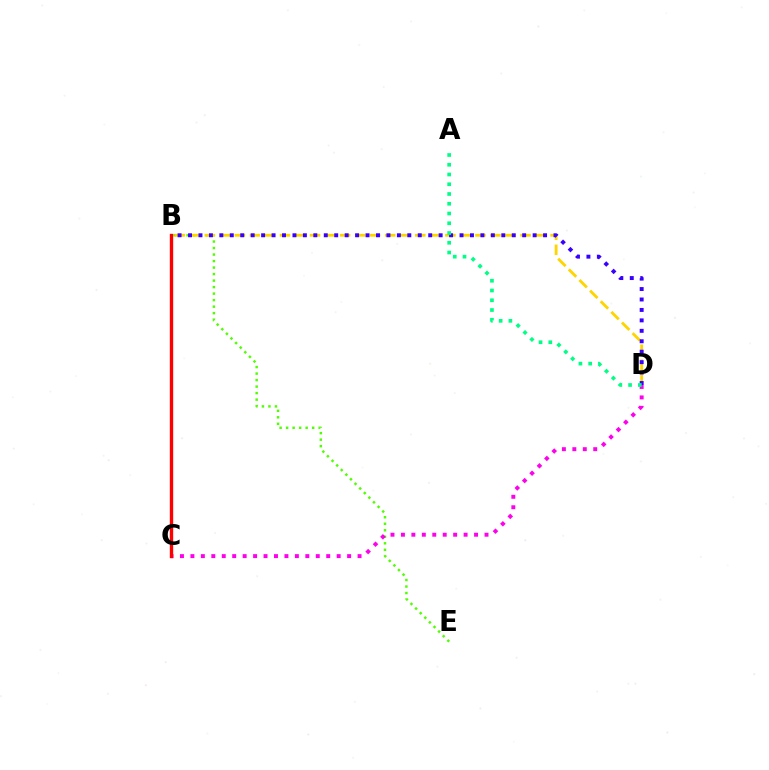{('B', 'E'): [{'color': '#4fff00', 'line_style': 'dotted', 'thickness': 1.77}], ('B', 'D'): [{'color': '#ffd500', 'line_style': 'dashed', 'thickness': 2.04}, {'color': '#3700ff', 'line_style': 'dotted', 'thickness': 2.84}], ('C', 'D'): [{'color': '#ff00ed', 'line_style': 'dotted', 'thickness': 2.84}], ('B', 'C'): [{'color': '#009eff', 'line_style': 'dashed', 'thickness': 2.08}, {'color': '#ff0000', 'line_style': 'solid', 'thickness': 2.43}], ('A', 'D'): [{'color': '#00ff86', 'line_style': 'dotted', 'thickness': 2.65}]}